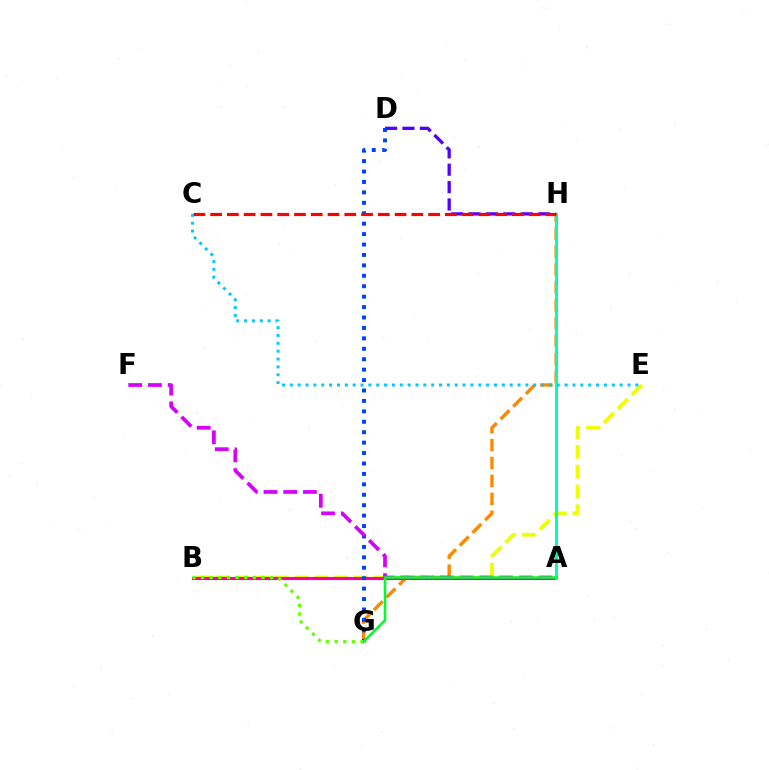{('B', 'E'): [{'color': '#eeff00', 'line_style': 'dashed', 'thickness': 2.69}], ('G', 'H'): [{'color': '#ff8800', 'line_style': 'dashed', 'thickness': 2.43}], ('D', 'H'): [{'color': '#4f00ff', 'line_style': 'dashed', 'thickness': 2.36}], ('A', 'B'): [{'color': '#ff00a0', 'line_style': 'solid', 'thickness': 2.24}], ('D', 'G'): [{'color': '#003fff', 'line_style': 'dotted', 'thickness': 2.83}], ('A', 'H'): [{'color': '#00ffaf', 'line_style': 'solid', 'thickness': 2.14}], ('C', 'H'): [{'color': '#ff0000', 'line_style': 'dashed', 'thickness': 2.28}], ('A', 'F'): [{'color': '#d600ff', 'line_style': 'dashed', 'thickness': 2.68}], ('C', 'E'): [{'color': '#00c7ff', 'line_style': 'dotted', 'thickness': 2.13}], ('B', 'G'): [{'color': '#66ff00', 'line_style': 'dotted', 'thickness': 2.34}], ('A', 'G'): [{'color': '#00ff27', 'line_style': 'solid', 'thickness': 1.85}]}